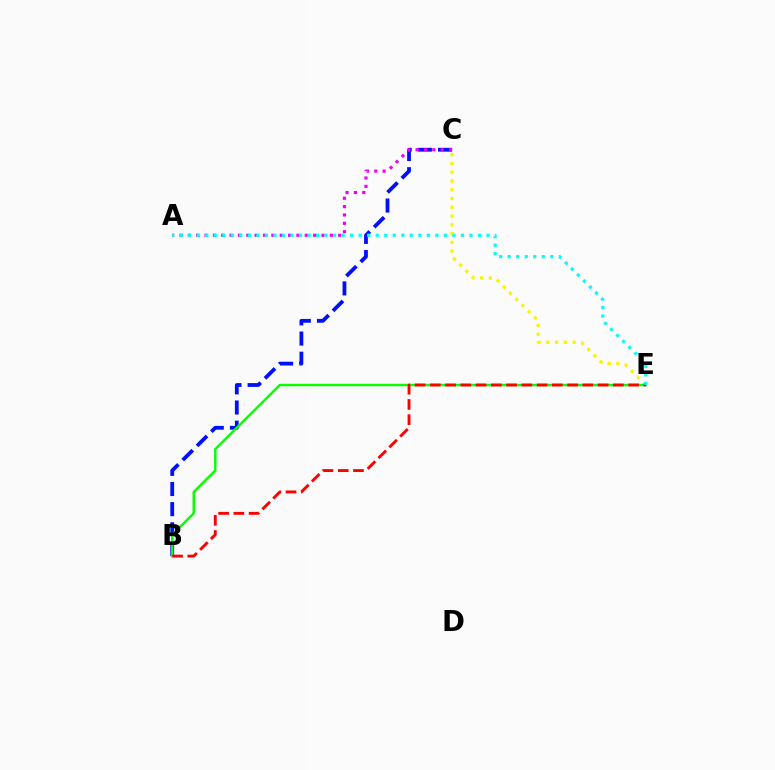{('B', 'C'): [{'color': '#0010ff', 'line_style': 'dashed', 'thickness': 2.74}], ('C', 'E'): [{'color': '#fcf500', 'line_style': 'dotted', 'thickness': 2.38}], ('B', 'E'): [{'color': '#08ff00', 'line_style': 'solid', 'thickness': 1.78}, {'color': '#ff0000', 'line_style': 'dashed', 'thickness': 2.07}], ('A', 'C'): [{'color': '#ee00ff', 'line_style': 'dotted', 'thickness': 2.27}], ('A', 'E'): [{'color': '#00fff6', 'line_style': 'dotted', 'thickness': 2.32}]}